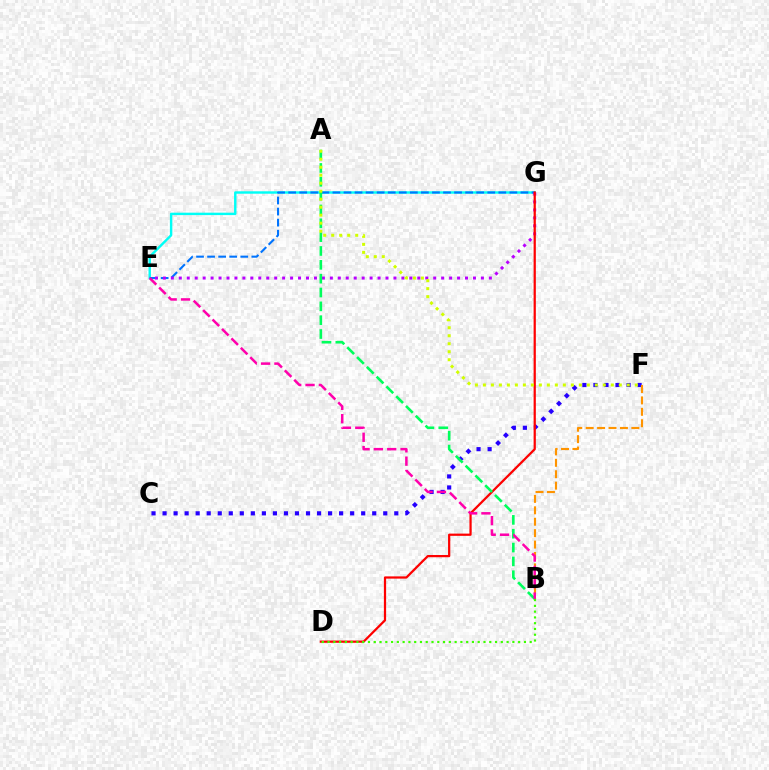{('C', 'F'): [{'color': '#2500ff', 'line_style': 'dotted', 'thickness': 3.0}], ('E', 'G'): [{'color': '#00fff6', 'line_style': 'solid', 'thickness': 1.74}, {'color': '#0074ff', 'line_style': 'dashed', 'thickness': 1.5}, {'color': '#b900ff', 'line_style': 'dotted', 'thickness': 2.16}], ('B', 'F'): [{'color': '#ff9400', 'line_style': 'dashed', 'thickness': 1.55}], ('D', 'G'): [{'color': '#ff0000', 'line_style': 'solid', 'thickness': 1.61}], ('A', 'B'): [{'color': '#00ff5c', 'line_style': 'dashed', 'thickness': 1.88}], ('B', 'D'): [{'color': '#3dff00', 'line_style': 'dotted', 'thickness': 1.57}], ('B', 'E'): [{'color': '#ff00ac', 'line_style': 'dashed', 'thickness': 1.81}], ('A', 'F'): [{'color': '#d1ff00', 'line_style': 'dotted', 'thickness': 2.17}]}